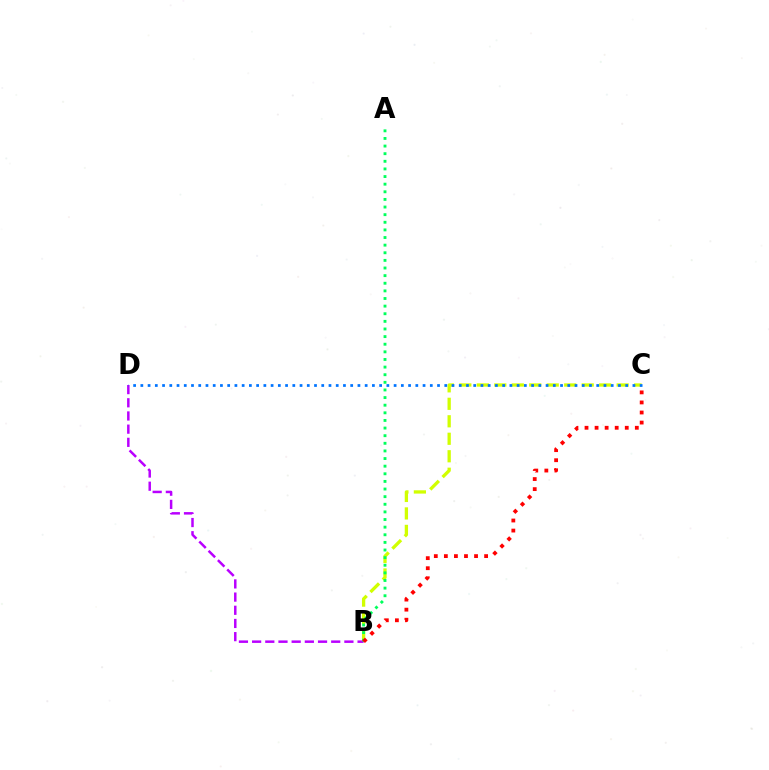{('B', 'C'): [{'color': '#d1ff00', 'line_style': 'dashed', 'thickness': 2.38}, {'color': '#ff0000', 'line_style': 'dotted', 'thickness': 2.73}], ('B', 'D'): [{'color': '#b900ff', 'line_style': 'dashed', 'thickness': 1.79}], ('A', 'B'): [{'color': '#00ff5c', 'line_style': 'dotted', 'thickness': 2.07}], ('C', 'D'): [{'color': '#0074ff', 'line_style': 'dotted', 'thickness': 1.97}]}